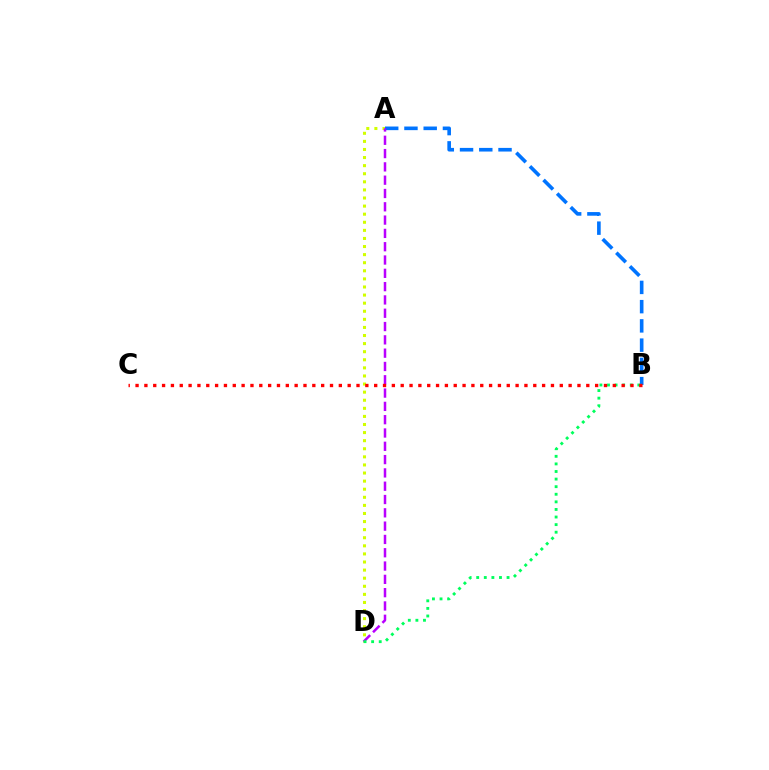{('A', 'D'): [{'color': '#d1ff00', 'line_style': 'dotted', 'thickness': 2.2}, {'color': '#b900ff', 'line_style': 'dashed', 'thickness': 1.81}], ('A', 'B'): [{'color': '#0074ff', 'line_style': 'dashed', 'thickness': 2.61}], ('B', 'D'): [{'color': '#00ff5c', 'line_style': 'dotted', 'thickness': 2.06}], ('B', 'C'): [{'color': '#ff0000', 'line_style': 'dotted', 'thickness': 2.4}]}